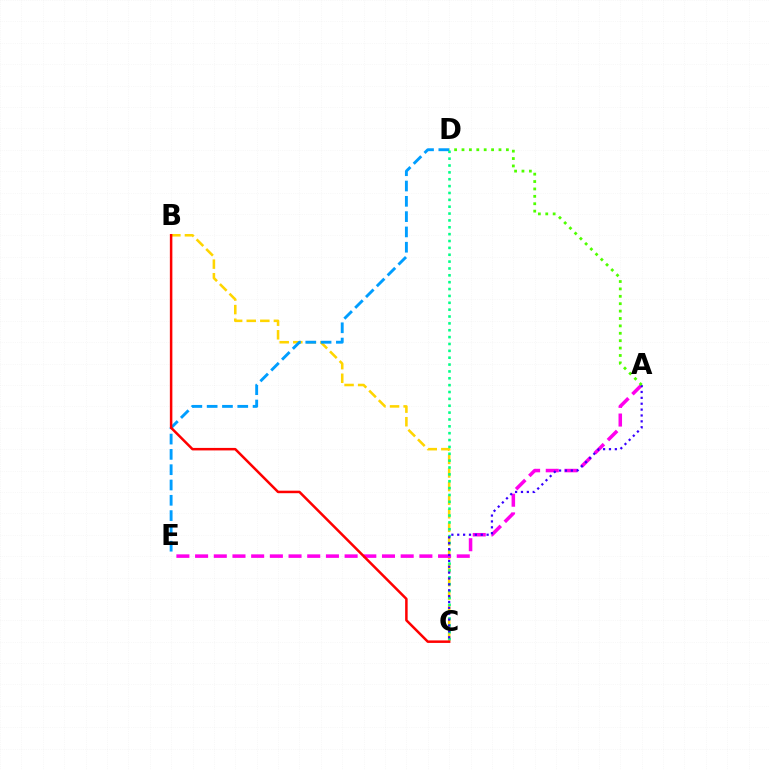{('B', 'C'): [{'color': '#ffd500', 'line_style': 'dashed', 'thickness': 1.85}, {'color': '#ff0000', 'line_style': 'solid', 'thickness': 1.8}], ('C', 'D'): [{'color': '#00ff86', 'line_style': 'dotted', 'thickness': 1.86}], ('A', 'E'): [{'color': '#ff00ed', 'line_style': 'dashed', 'thickness': 2.54}], ('A', 'C'): [{'color': '#3700ff', 'line_style': 'dotted', 'thickness': 1.6}], ('A', 'D'): [{'color': '#4fff00', 'line_style': 'dotted', 'thickness': 2.01}], ('D', 'E'): [{'color': '#009eff', 'line_style': 'dashed', 'thickness': 2.08}]}